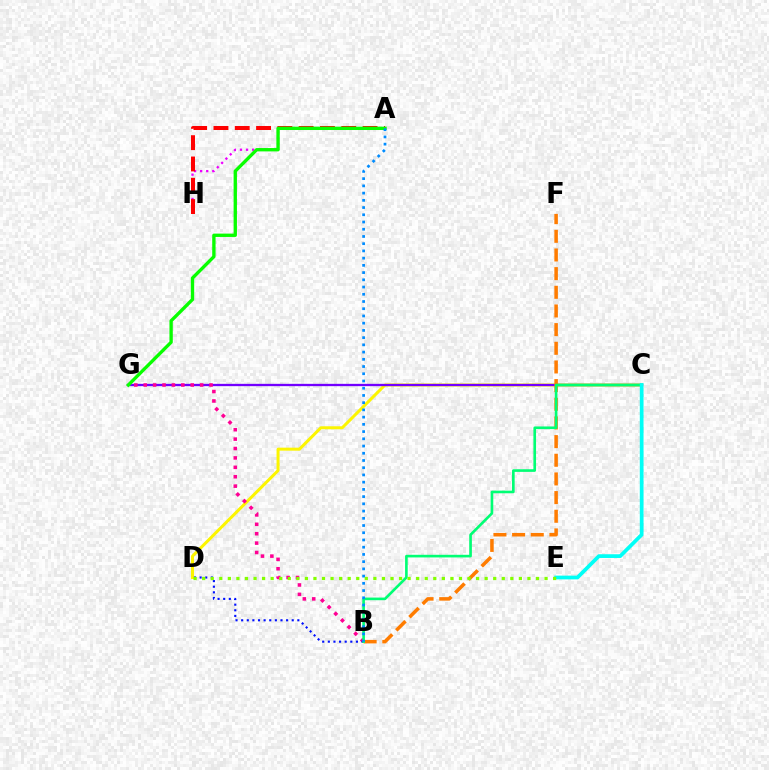{('A', 'H'): [{'color': '#ee00ff', 'line_style': 'dotted', 'thickness': 1.65}, {'color': '#ff0000', 'line_style': 'dashed', 'thickness': 2.89}], ('C', 'D'): [{'color': '#fcf500', 'line_style': 'solid', 'thickness': 2.17}], ('C', 'G'): [{'color': '#7200ff', 'line_style': 'solid', 'thickness': 1.66}], ('B', 'F'): [{'color': '#ff7c00', 'line_style': 'dashed', 'thickness': 2.54}], ('B', 'G'): [{'color': '#ff0094', 'line_style': 'dotted', 'thickness': 2.55}], ('B', 'D'): [{'color': '#0010ff', 'line_style': 'dotted', 'thickness': 1.53}], ('B', 'C'): [{'color': '#00ff74', 'line_style': 'solid', 'thickness': 1.9}], ('C', 'E'): [{'color': '#00fff6', 'line_style': 'solid', 'thickness': 2.69}], ('A', 'G'): [{'color': '#08ff00', 'line_style': 'solid', 'thickness': 2.41}], ('A', 'B'): [{'color': '#008cff', 'line_style': 'dotted', 'thickness': 1.96}], ('D', 'E'): [{'color': '#84ff00', 'line_style': 'dotted', 'thickness': 2.33}]}